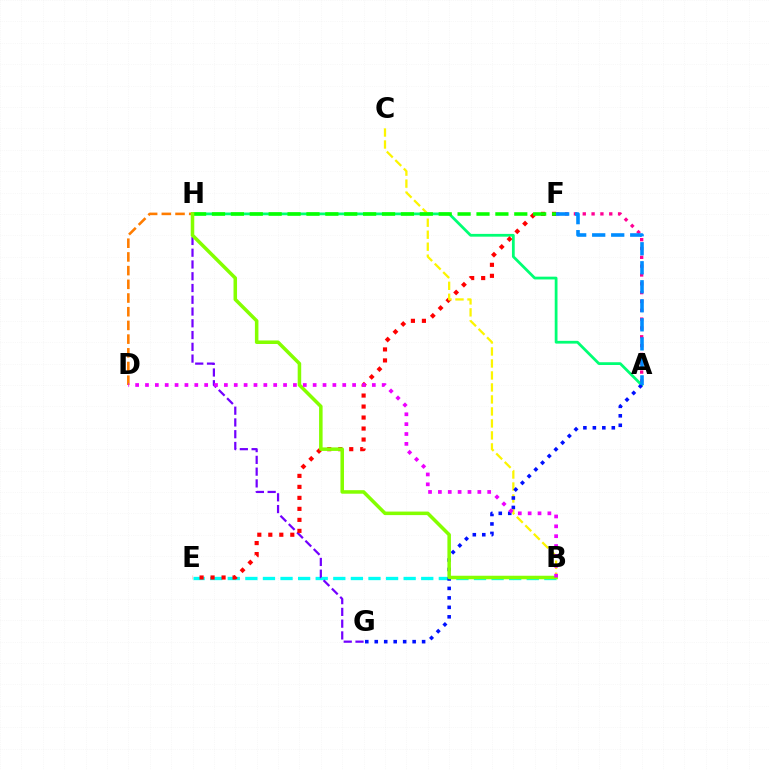{('A', 'F'): [{'color': '#ff0094', 'line_style': 'dotted', 'thickness': 2.4}, {'color': '#008cff', 'line_style': 'dashed', 'thickness': 2.58}], ('B', 'E'): [{'color': '#00fff6', 'line_style': 'dashed', 'thickness': 2.39}], ('G', 'H'): [{'color': '#7200ff', 'line_style': 'dashed', 'thickness': 1.6}], ('A', 'H'): [{'color': '#00ff74', 'line_style': 'solid', 'thickness': 2.0}], ('E', 'F'): [{'color': '#ff0000', 'line_style': 'dotted', 'thickness': 2.99}], ('B', 'C'): [{'color': '#fcf500', 'line_style': 'dashed', 'thickness': 1.63}], ('D', 'H'): [{'color': '#ff7c00', 'line_style': 'dashed', 'thickness': 1.86}], ('A', 'G'): [{'color': '#0010ff', 'line_style': 'dotted', 'thickness': 2.57}], ('F', 'H'): [{'color': '#08ff00', 'line_style': 'dashed', 'thickness': 2.57}], ('B', 'H'): [{'color': '#84ff00', 'line_style': 'solid', 'thickness': 2.54}], ('B', 'D'): [{'color': '#ee00ff', 'line_style': 'dotted', 'thickness': 2.68}]}